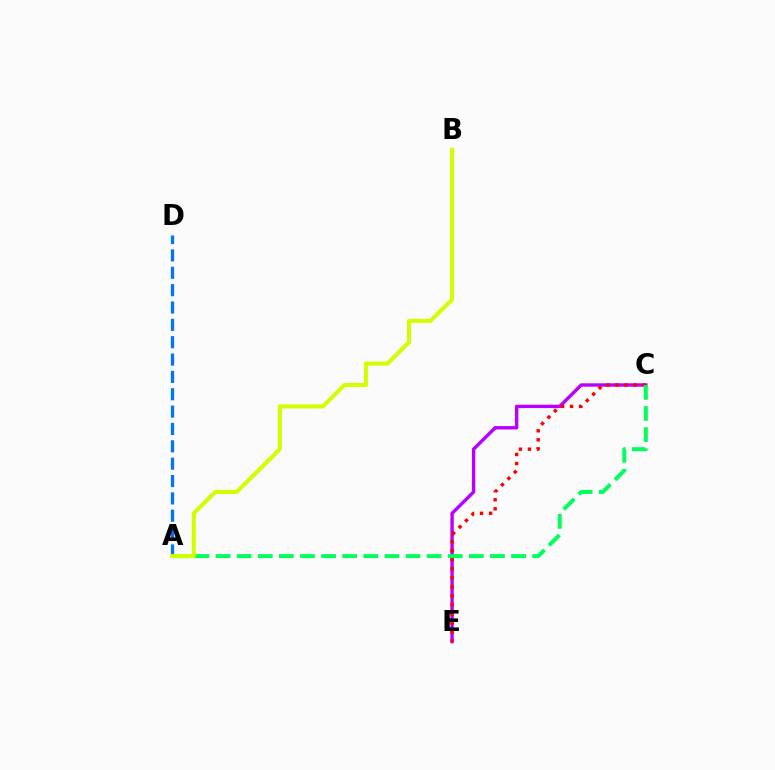{('C', 'E'): [{'color': '#b900ff', 'line_style': 'solid', 'thickness': 2.45}, {'color': '#ff0000', 'line_style': 'dotted', 'thickness': 2.46}], ('A', 'D'): [{'color': '#0074ff', 'line_style': 'dashed', 'thickness': 2.36}], ('A', 'C'): [{'color': '#00ff5c', 'line_style': 'dashed', 'thickness': 2.87}], ('A', 'B'): [{'color': '#d1ff00', 'line_style': 'solid', 'thickness': 2.94}]}